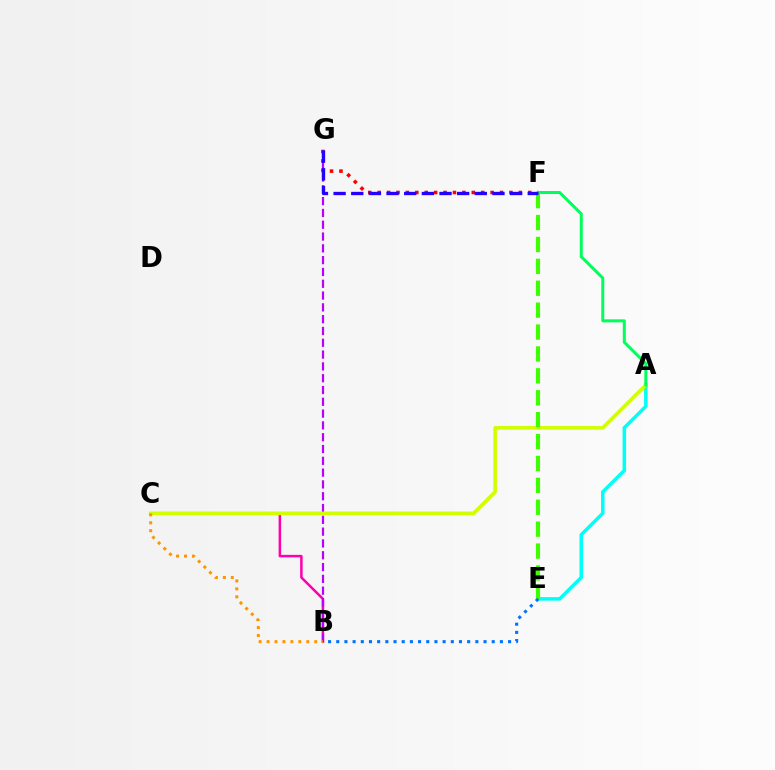{('A', 'E'): [{'color': '#00fff6', 'line_style': 'solid', 'thickness': 2.53}], ('F', 'G'): [{'color': '#ff0000', 'line_style': 'dotted', 'thickness': 2.56}, {'color': '#2500ff', 'line_style': 'dashed', 'thickness': 2.4}], ('B', 'C'): [{'color': '#ff00ac', 'line_style': 'solid', 'thickness': 1.8}, {'color': '#ff9400', 'line_style': 'dotted', 'thickness': 2.16}], ('B', 'G'): [{'color': '#b900ff', 'line_style': 'dashed', 'thickness': 1.6}], ('A', 'C'): [{'color': '#d1ff00', 'line_style': 'solid', 'thickness': 2.59}], ('E', 'F'): [{'color': '#3dff00', 'line_style': 'dashed', 'thickness': 2.98}], ('A', 'F'): [{'color': '#00ff5c', 'line_style': 'solid', 'thickness': 2.17}], ('B', 'E'): [{'color': '#0074ff', 'line_style': 'dotted', 'thickness': 2.22}]}